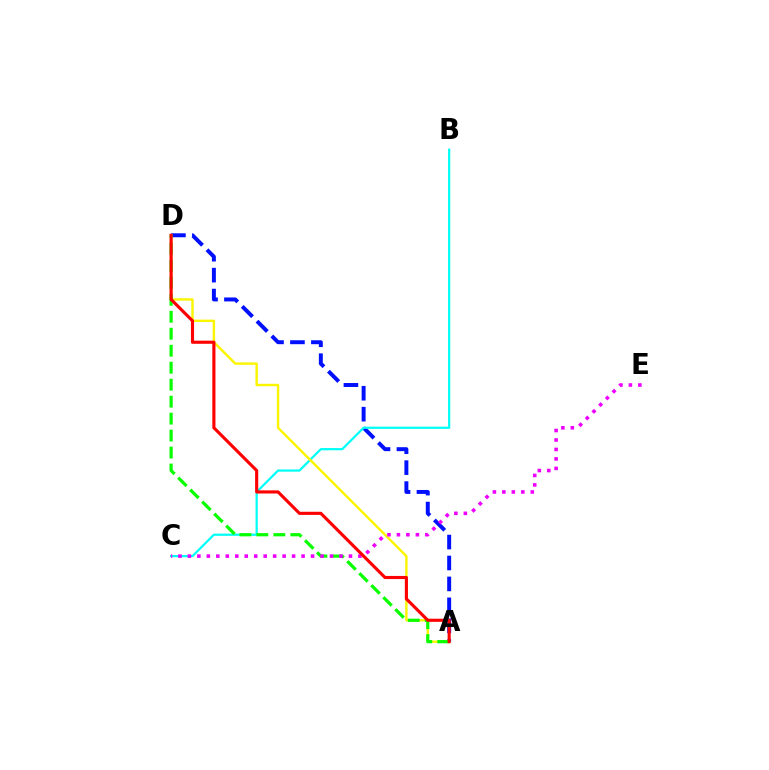{('A', 'D'): [{'color': '#0010ff', 'line_style': 'dashed', 'thickness': 2.84}, {'color': '#fcf500', 'line_style': 'solid', 'thickness': 1.73}, {'color': '#08ff00', 'line_style': 'dashed', 'thickness': 2.31}, {'color': '#ff0000', 'line_style': 'solid', 'thickness': 2.25}], ('B', 'C'): [{'color': '#00fff6', 'line_style': 'solid', 'thickness': 1.6}], ('C', 'E'): [{'color': '#ee00ff', 'line_style': 'dotted', 'thickness': 2.57}]}